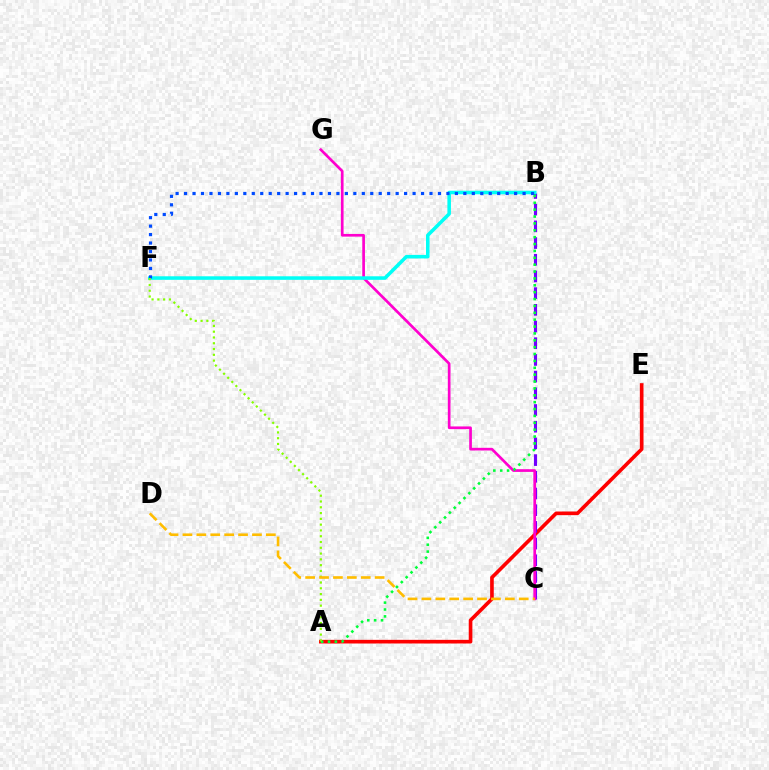{('A', 'E'): [{'color': '#ff0000', 'line_style': 'solid', 'thickness': 2.62}], ('B', 'C'): [{'color': '#7200ff', 'line_style': 'dashed', 'thickness': 2.27}], ('C', 'G'): [{'color': '#ff00cf', 'line_style': 'solid', 'thickness': 1.94}], ('B', 'F'): [{'color': '#00fff6', 'line_style': 'solid', 'thickness': 2.55}, {'color': '#004bff', 'line_style': 'dotted', 'thickness': 2.3}], ('A', 'B'): [{'color': '#00ff39', 'line_style': 'dotted', 'thickness': 1.87}], ('A', 'F'): [{'color': '#84ff00', 'line_style': 'dotted', 'thickness': 1.57}], ('C', 'D'): [{'color': '#ffbd00', 'line_style': 'dashed', 'thickness': 1.89}]}